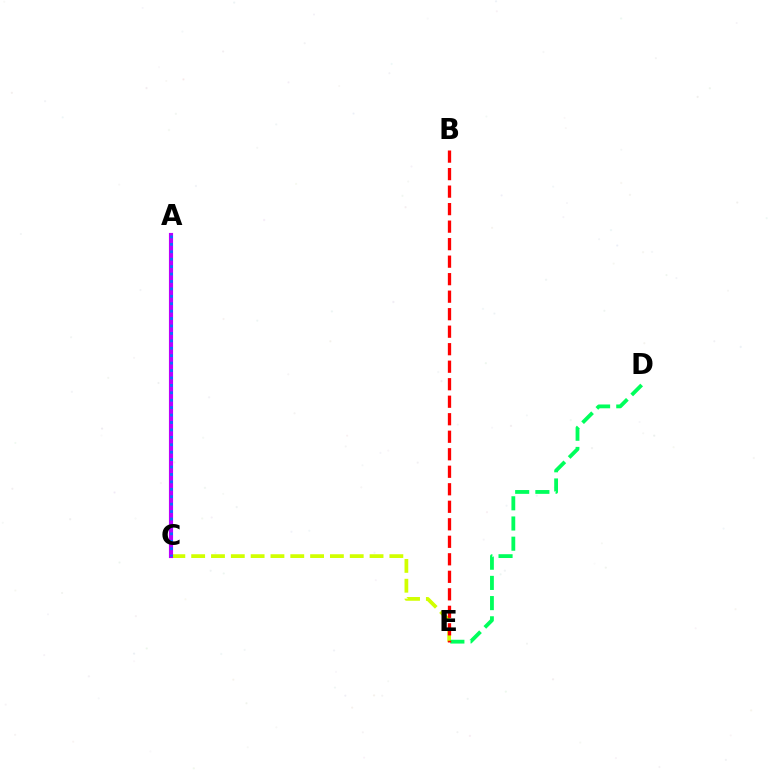{('C', 'E'): [{'color': '#d1ff00', 'line_style': 'dashed', 'thickness': 2.69}], ('D', 'E'): [{'color': '#00ff5c', 'line_style': 'dashed', 'thickness': 2.74}], ('A', 'C'): [{'color': '#b900ff', 'line_style': 'solid', 'thickness': 2.98}, {'color': '#0074ff', 'line_style': 'dotted', 'thickness': 2.02}], ('B', 'E'): [{'color': '#ff0000', 'line_style': 'dashed', 'thickness': 2.38}]}